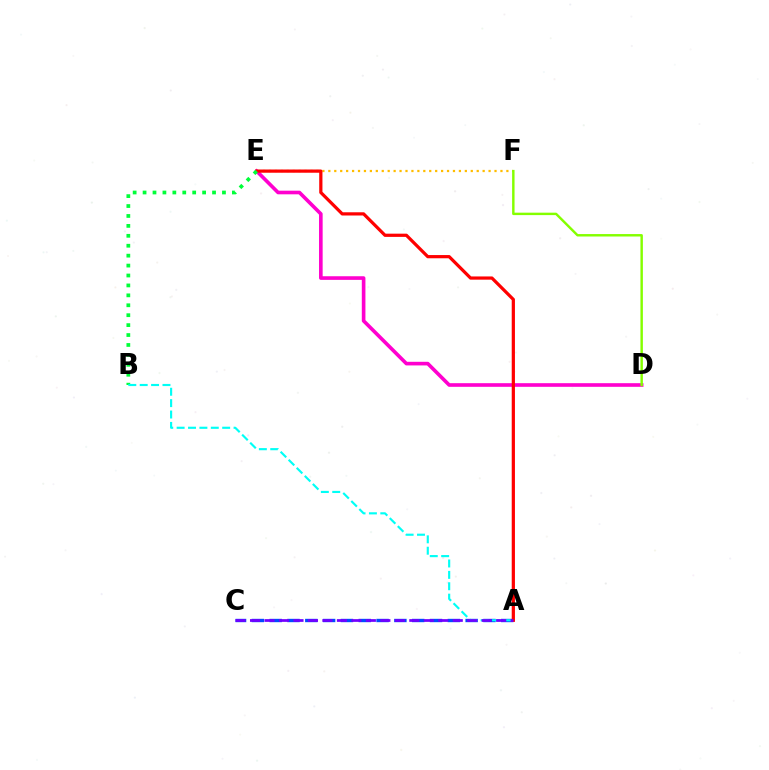{('D', 'E'): [{'color': '#ff00cf', 'line_style': 'solid', 'thickness': 2.61}], ('A', 'C'): [{'color': '#004bff', 'line_style': 'dashed', 'thickness': 2.42}, {'color': '#7200ff', 'line_style': 'dashed', 'thickness': 1.97}], ('E', 'F'): [{'color': '#ffbd00', 'line_style': 'dotted', 'thickness': 1.61}], ('A', 'E'): [{'color': '#ff0000', 'line_style': 'solid', 'thickness': 2.32}], ('B', 'E'): [{'color': '#00ff39', 'line_style': 'dotted', 'thickness': 2.7}], ('D', 'F'): [{'color': '#84ff00', 'line_style': 'solid', 'thickness': 1.75}], ('A', 'B'): [{'color': '#00fff6', 'line_style': 'dashed', 'thickness': 1.55}]}